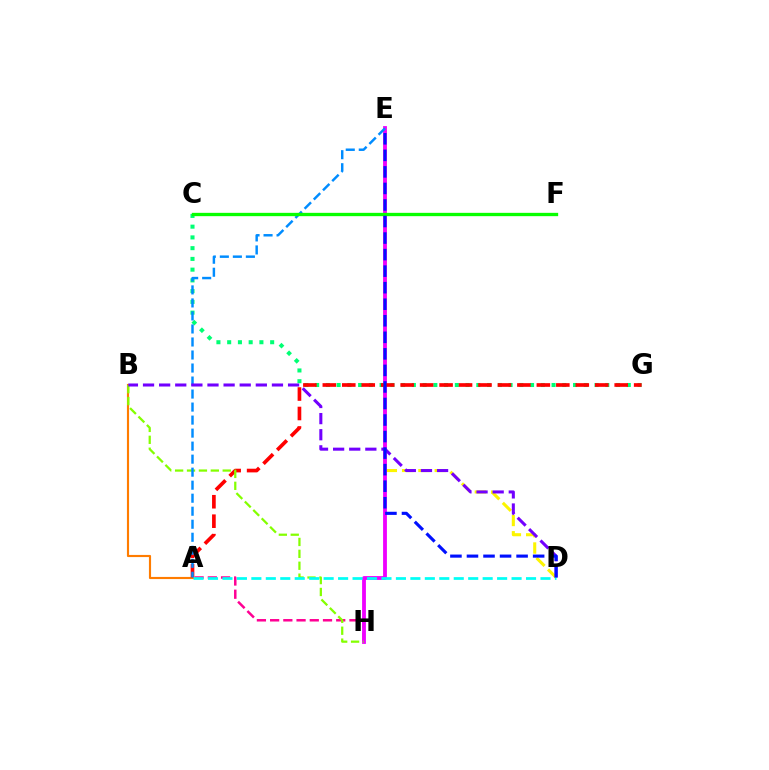{('A', 'B'): [{'color': '#ff7c00', 'line_style': 'solid', 'thickness': 1.55}], ('A', 'H'): [{'color': '#ff0094', 'line_style': 'dashed', 'thickness': 1.8}], ('D', 'E'): [{'color': '#fcf500', 'line_style': 'dashed', 'thickness': 2.22}, {'color': '#0010ff', 'line_style': 'dashed', 'thickness': 2.25}], ('C', 'G'): [{'color': '#00ff74', 'line_style': 'dotted', 'thickness': 2.92}], ('E', 'H'): [{'color': '#ee00ff', 'line_style': 'solid', 'thickness': 2.75}], ('A', 'G'): [{'color': '#ff0000', 'line_style': 'dashed', 'thickness': 2.64}], ('B', 'H'): [{'color': '#84ff00', 'line_style': 'dashed', 'thickness': 1.62}], ('A', 'E'): [{'color': '#008cff', 'line_style': 'dashed', 'thickness': 1.77}], ('C', 'F'): [{'color': '#08ff00', 'line_style': 'solid', 'thickness': 2.39}], ('B', 'D'): [{'color': '#7200ff', 'line_style': 'dashed', 'thickness': 2.19}], ('A', 'D'): [{'color': '#00fff6', 'line_style': 'dashed', 'thickness': 1.96}]}